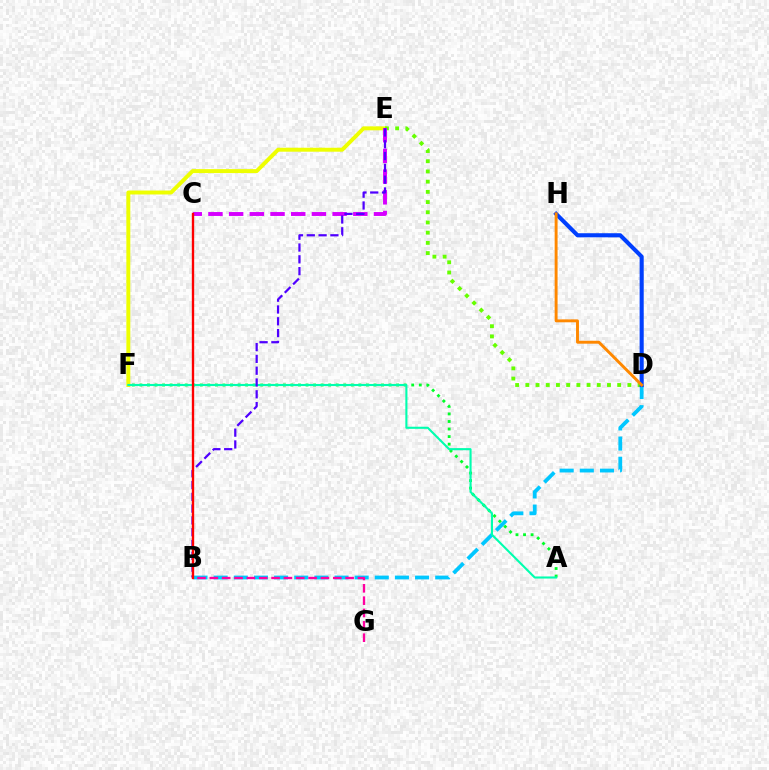{('E', 'F'): [{'color': '#eeff00', 'line_style': 'solid', 'thickness': 2.85}], ('B', 'D'): [{'color': '#00c7ff', 'line_style': 'dashed', 'thickness': 2.74}], ('A', 'F'): [{'color': '#00ff27', 'line_style': 'dotted', 'thickness': 2.05}, {'color': '#00ffaf', 'line_style': 'solid', 'thickness': 1.51}], ('B', 'G'): [{'color': '#ff00a0', 'line_style': 'dashed', 'thickness': 1.68}], ('D', 'E'): [{'color': '#66ff00', 'line_style': 'dotted', 'thickness': 2.77}], ('D', 'H'): [{'color': '#003fff', 'line_style': 'solid', 'thickness': 2.95}, {'color': '#ff8800', 'line_style': 'solid', 'thickness': 2.1}], ('C', 'E'): [{'color': '#d600ff', 'line_style': 'dashed', 'thickness': 2.81}], ('B', 'E'): [{'color': '#4f00ff', 'line_style': 'dashed', 'thickness': 1.6}], ('B', 'C'): [{'color': '#ff0000', 'line_style': 'solid', 'thickness': 1.7}]}